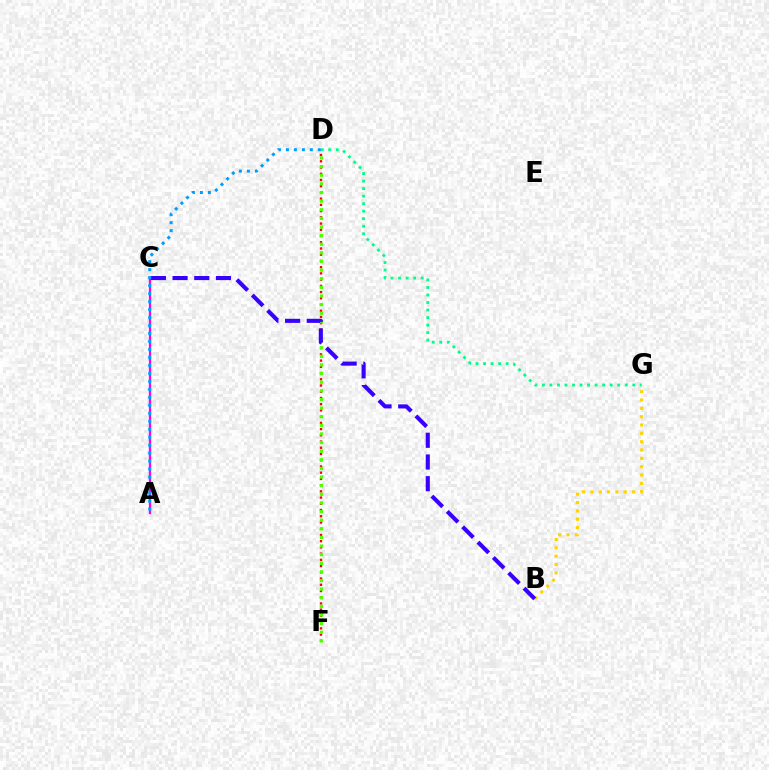{('D', 'F'): [{'color': '#ff0000', 'line_style': 'dotted', 'thickness': 1.69}, {'color': '#4fff00', 'line_style': 'dotted', 'thickness': 2.34}], ('B', 'G'): [{'color': '#ffd500', 'line_style': 'dotted', 'thickness': 2.26}], ('A', 'C'): [{'color': '#ff00ed', 'line_style': 'solid', 'thickness': 1.64}], ('B', 'C'): [{'color': '#3700ff', 'line_style': 'dashed', 'thickness': 2.95}], ('D', 'G'): [{'color': '#00ff86', 'line_style': 'dotted', 'thickness': 2.04}], ('A', 'D'): [{'color': '#009eff', 'line_style': 'dotted', 'thickness': 2.17}]}